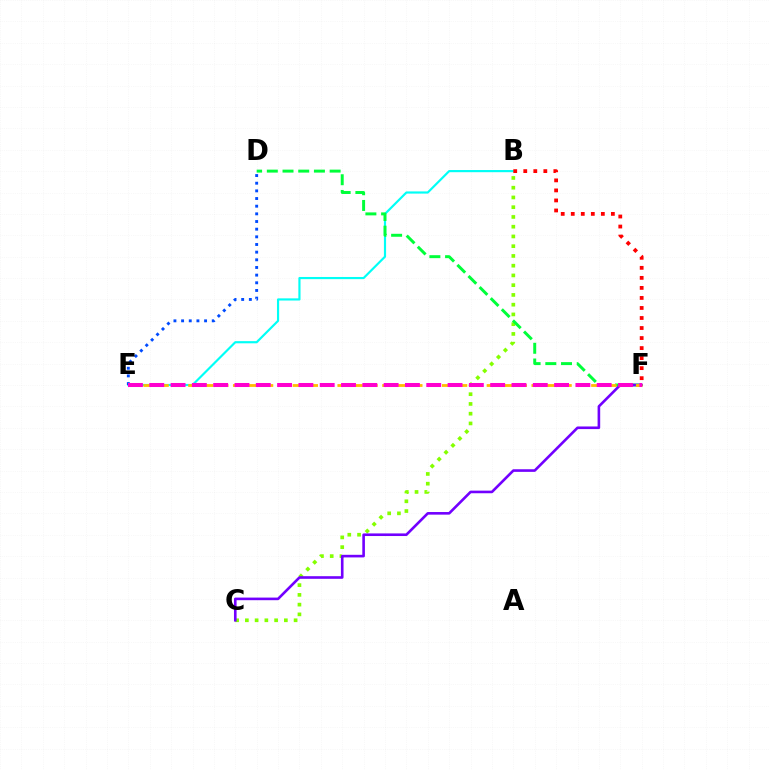{('B', 'E'): [{'color': '#00fff6', 'line_style': 'solid', 'thickness': 1.56}], ('D', 'E'): [{'color': '#004bff', 'line_style': 'dotted', 'thickness': 2.08}], ('B', 'C'): [{'color': '#84ff00', 'line_style': 'dotted', 'thickness': 2.65}], ('D', 'F'): [{'color': '#00ff39', 'line_style': 'dashed', 'thickness': 2.13}], ('B', 'F'): [{'color': '#ff0000', 'line_style': 'dotted', 'thickness': 2.73}], ('C', 'F'): [{'color': '#7200ff', 'line_style': 'solid', 'thickness': 1.88}], ('E', 'F'): [{'color': '#ffbd00', 'line_style': 'dashed', 'thickness': 2.03}, {'color': '#ff00cf', 'line_style': 'dashed', 'thickness': 2.89}]}